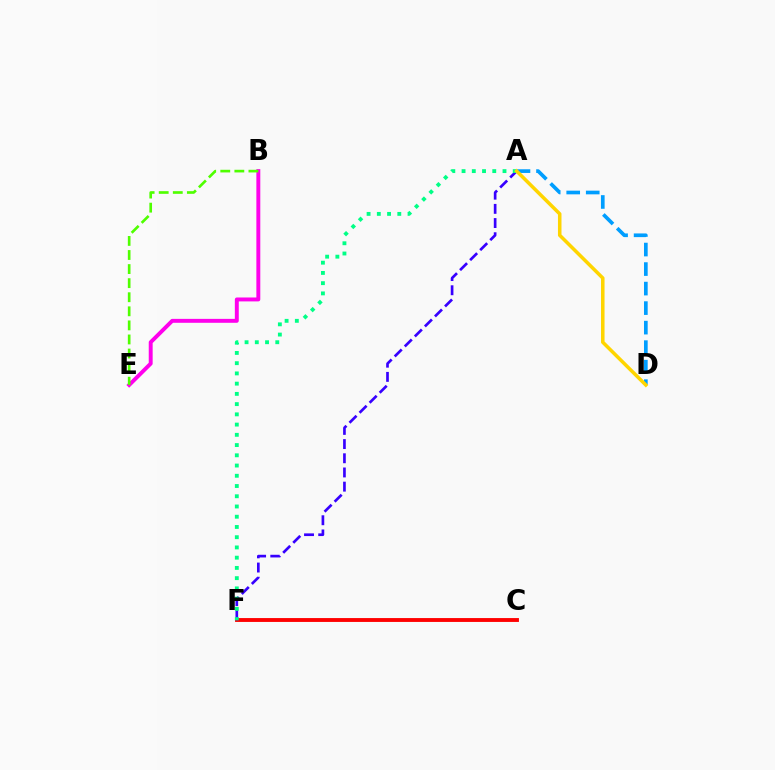{('B', 'E'): [{'color': '#ff00ed', 'line_style': 'solid', 'thickness': 2.82}, {'color': '#4fff00', 'line_style': 'dashed', 'thickness': 1.91}], ('C', 'F'): [{'color': '#ff0000', 'line_style': 'solid', 'thickness': 2.79}], ('A', 'F'): [{'color': '#3700ff', 'line_style': 'dashed', 'thickness': 1.93}, {'color': '#00ff86', 'line_style': 'dotted', 'thickness': 2.78}], ('A', 'D'): [{'color': '#009eff', 'line_style': 'dashed', 'thickness': 2.65}, {'color': '#ffd500', 'line_style': 'solid', 'thickness': 2.54}]}